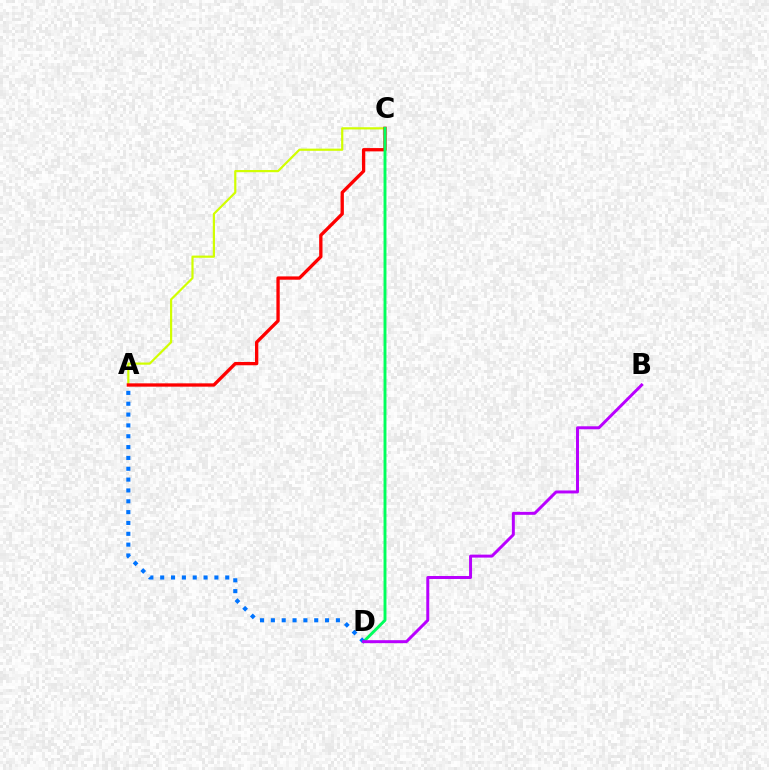{('A', 'C'): [{'color': '#d1ff00', 'line_style': 'solid', 'thickness': 1.58}, {'color': '#ff0000', 'line_style': 'solid', 'thickness': 2.38}], ('C', 'D'): [{'color': '#00ff5c', 'line_style': 'solid', 'thickness': 2.09}], ('A', 'D'): [{'color': '#0074ff', 'line_style': 'dotted', 'thickness': 2.95}], ('B', 'D'): [{'color': '#b900ff', 'line_style': 'solid', 'thickness': 2.14}]}